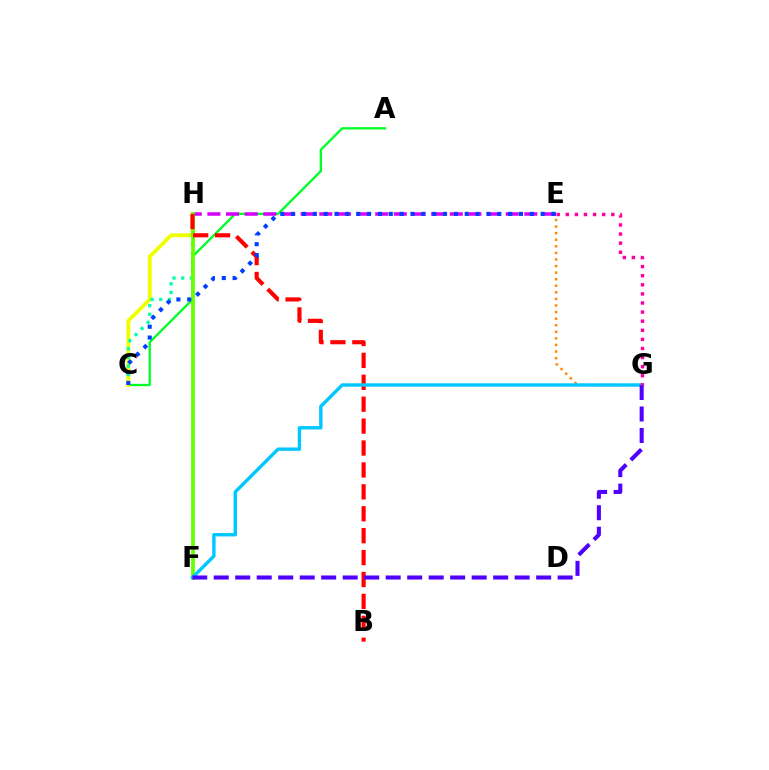{('E', 'G'): [{'color': '#ff8800', 'line_style': 'dotted', 'thickness': 1.79}, {'color': '#ff00a0', 'line_style': 'dotted', 'thickness': 2.47}], ('A', 'C'): [{'color': '#00ff27', 'line_style': 'solid', 'thickness': 1.68}], ('C', 'H'): [{'color': '#eeff00', 'line_style': 'solid', 'thickness': 2.76}, {'color': '#00ffaf', 'line_style': 'dotted', 'thickness': 2.35}], ('E', 'H'): [{'color': '#d600ff', 'line_style': 'dashed', 'thickness': 2.53}], ('F', 'H'): [{'color': '#66ff00', 'line_style': 'solid', 'thickness': 2.7}], ('B', 'H'): [{'color': '#ff0000', 'line_style': 'dashed', 'thickness': 2.98}], ('F', 'G'): [{'color': '#00c7ff', 'line_style': 'solid', 'thickness': 2.44}, {'color': '#4f00ff', 'line_style': 'dashed', 'thickness': 2.92}], ('C', 'E'): [{'color': '#003fff', 'line_style': 'dotted', 'thickness': 2.95}]}